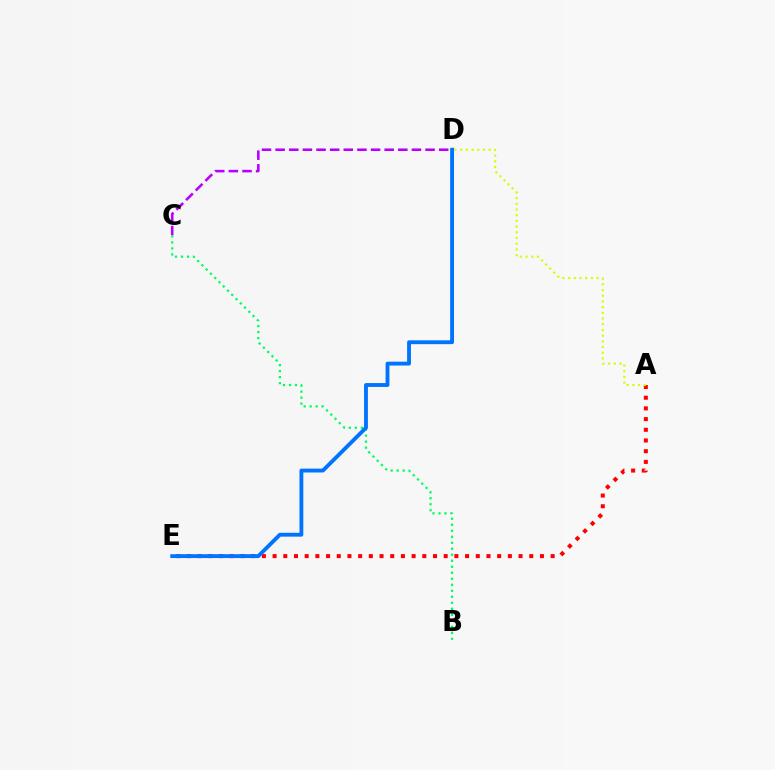{('C', 'D'): [{'color': '#b900ff', 'line_style': 'dashed', 'thickness': 1.85}], ('A', 'E'): [{'color': '#ff0000', 'line_style': 'dotted', 'thickness': 2.91}], ('A', 'D'): [{'color': '#d1ff00', 'line_style': 'dotted', 'thickness': 1.55}], ('B', 'C'): [{'color': '#00ff5c', 'line_style': 'dotted', 'thickness': 1.63}], ('D', 'E'): [{'color': '#0074ff', 'line_style': 'solid', 'thickness': 2.78}]}